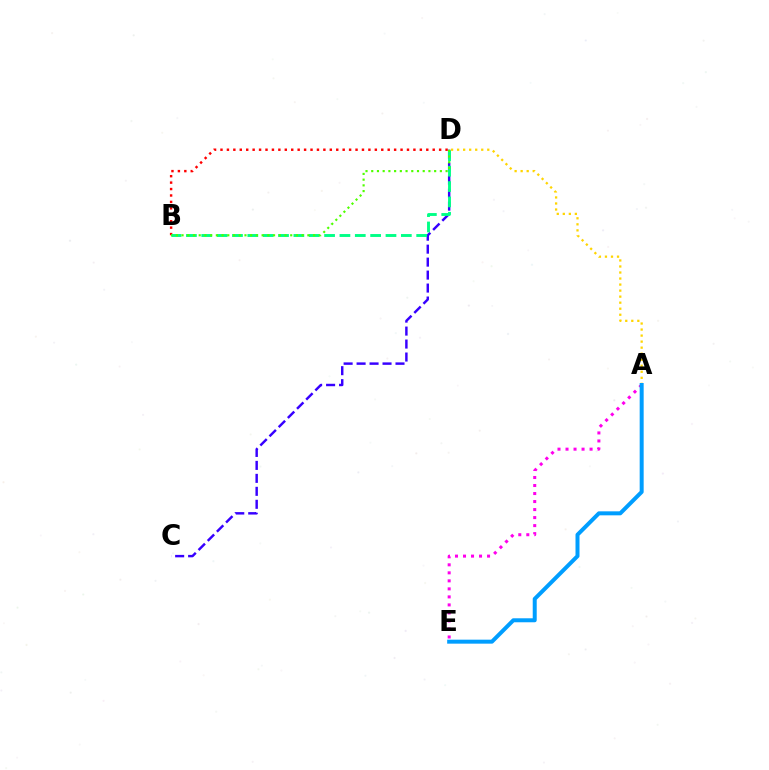{('A', 'E'): [{'color': '#ff00ed', 'line_style': 'dotted', 'thickness': 2.18}, {'color': '#009eff', 'line_style': 'solid', 'thickness': 2.87}], ('A', 'D'): [{'color': '#ffd500', 'line_style': 'dotted', 'thickness': 1.64}], ('B', 'D'): [{'color': '#ff0000', 'line_style': 'dotted', 'thickness': 1.75}, {'color': '#00ff86', 'line_style': 'dashed', 'thickness': 2.09}, {'color': '#4fff00', 'line_style': 'dotted', 'thickness': 1.55}], ('C', 'D'): [{'color': '#3700ff', 'line_style': 'dashed', 'thickness': 1.76}]}